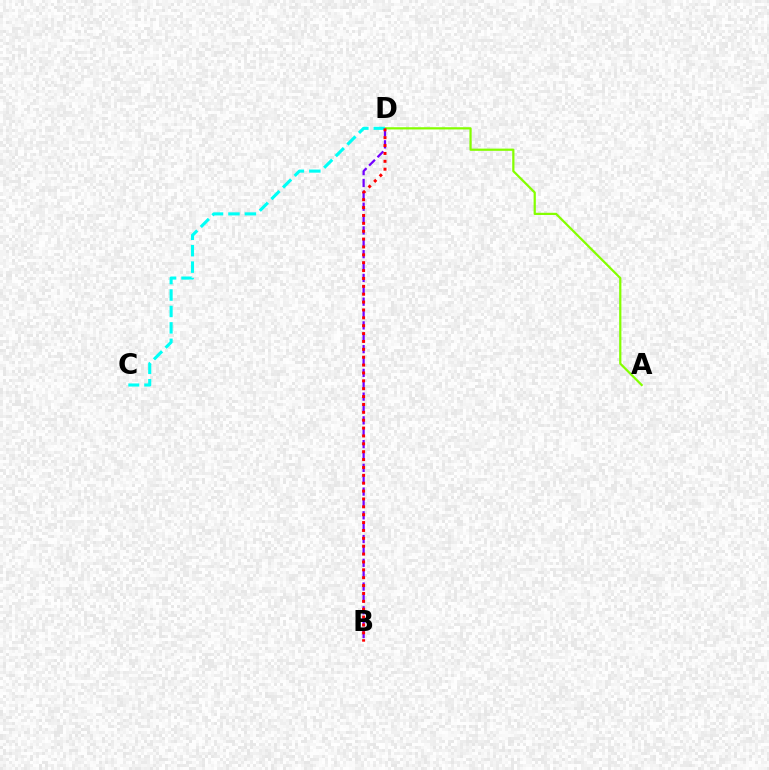{('B', 'D'): [{'color': '#7200ff', 'line_style': 'dashed', 'thickness': 1.61}, {'color': '#ff0000', 'line_style': 'dotted', 'thickness': 2.14}], ('A', 'D'): [{'color': '#84ff00', 'line_style': 'solid', 'thickness': 1.6}], ('C', 'D'): [{'color': '#00fff6', 'line_style': 'dashed', 'thickness': 2.23}]}